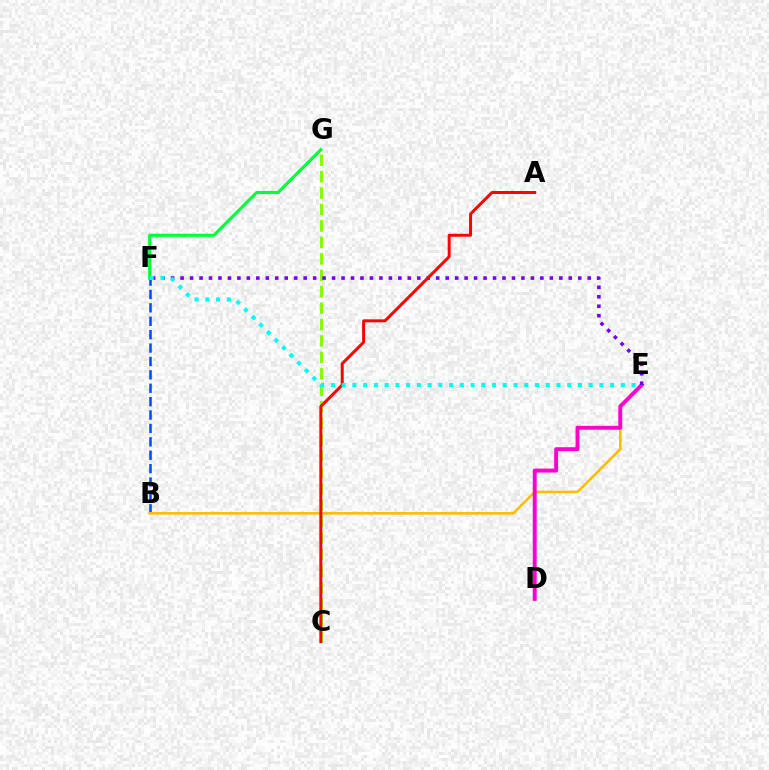{('B', 'F'): [{'color': '#004bff', 'line_style': 'dashed', 'thickness': 1.82}], ('B', 'E'): [{'color': '#ffbd00', 'line_style': 'solid', 'thickness': 1.87}], ('F', 'G'): [{'color': '#00ff39', 'line_style': 'solid', 'thickness': 2.24}], ('C', 'G'): [{'color': '#84ff00', 'line_style': 'dashed', 'thickness': 2.23}], ('D', 'E'): [{'color': '#ff00cf', 'line_style': 'solid', 'thickness': 2.82}], ('E', 'F'): [{'color': '#7200ff', 'line_style': 'dotted', 'thickness': 2.57}, {'color': '#00fff6', 'line_style': 'dotted', 'thickness': 2.92}], ('A', 'C'): [{'color': '#ff0000', 'line_style': 'solid', 'thickness': 2.14}]}